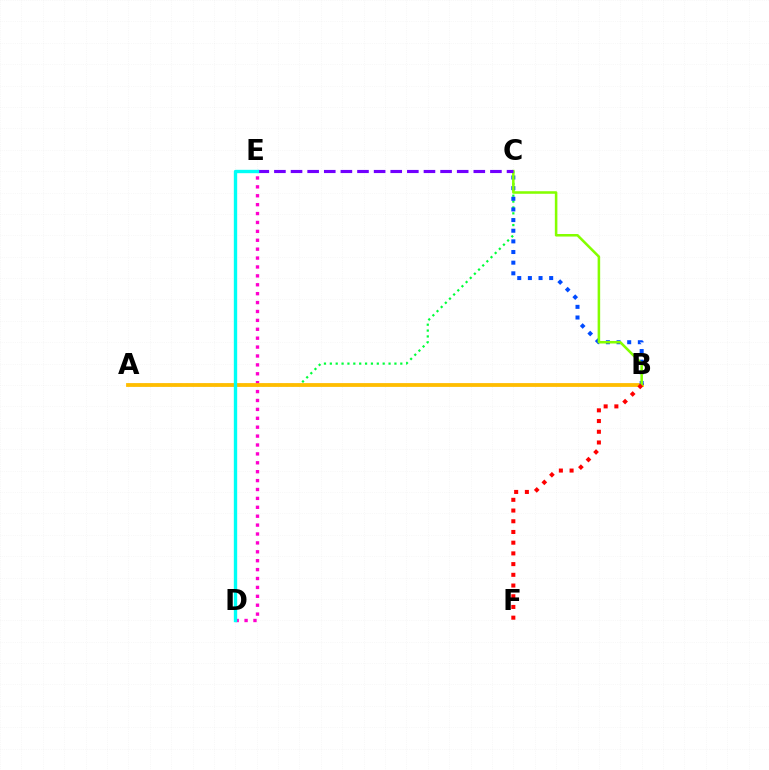{('A', 'C'): [{'color': '#00ff39', 'line_style': 'dotted', 'thickness': 1.6}], ('D', 'E'): [{'color': '#ff00cf', 'line_style': 'dotted', 'thickness': 2.42}, {'color': '#00fff6', 'line_style': 'solid', 'thickness': 2.42}], ('A', 'B'): [{'color': '#ffbd00', 'line_style': 'solid', 'thickness': 2.74}], ('B', 'C'): [{'color': '#004bff', 'line_style': 'dotted', 'thickness': 2.89}, {'color': '#84ff00', 'line_style': 'solid', 'thickness': 1.83}], ('C', 'E'): [{'color': '#7200ff', 'line_style': 'dashed', 'thickness': 2.26}], ('B', 'F'): [{'color': '#ff0000', 'line_style': 'dotted', 'thickness': 2.91}]}